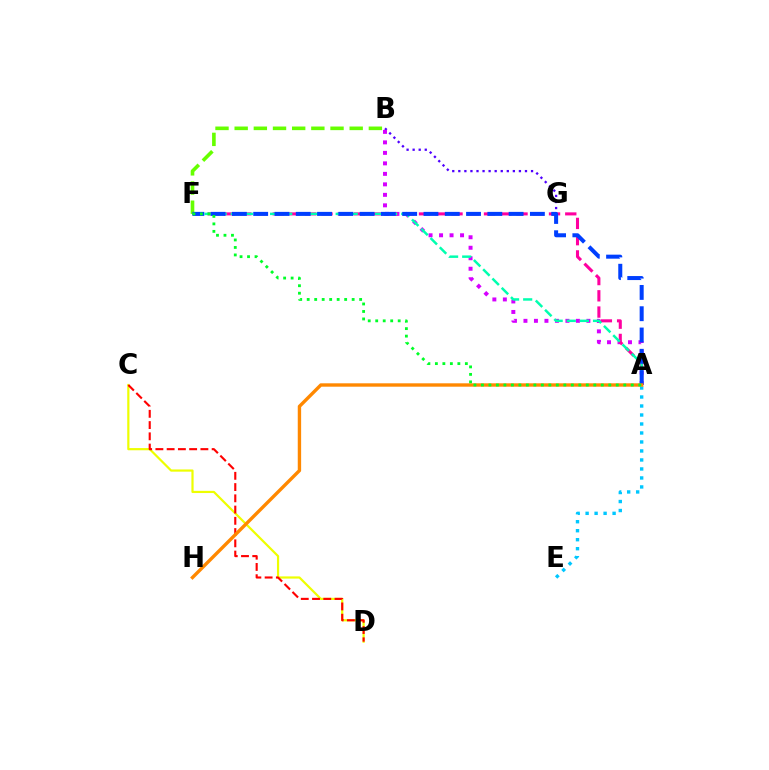{('B', 'G'): [{'color': '#4f00ff', 'line_style': 'dotted', 'thickness': 1.65}], ('C', 'D'): [{'color': '#eeff00', 'line_style': 'solid', 'thickness': 1.58}, {'color': '#ff0000', 'line_style': 'dashed', 'thickness': 1.53}], ('A', 'B'): [{'color': '#d600ff', 'line_style': 'dotted', 'thickness': 2.85}], ('B', 'F'): [{'color': '#66ff00', 'line_style': 'dashed', 'thickness': 2.6}], ('A', 'F'): [{'color': '#ff00a0', 'line_style': 'dashed', 'thickness': 2.21}, {'color': '#00ffaf', 'line_style': 'dashed', 'thickness': 1.78}, {'color': '#003fff', 'line_style': 'dashed', 'thickness': 2.89}, {'color': '#00ff27', 'line_style': 'dotted', 'thickness': 2.04}], ('A', 'E'): [{'color': '#00c7ff', 'line_style': 'dotted', 'thickness': 2.44}], ('A', 'H'): [{'color': '#ff8800', 'line_style': 'solid', 'thickness': 2.43}]}